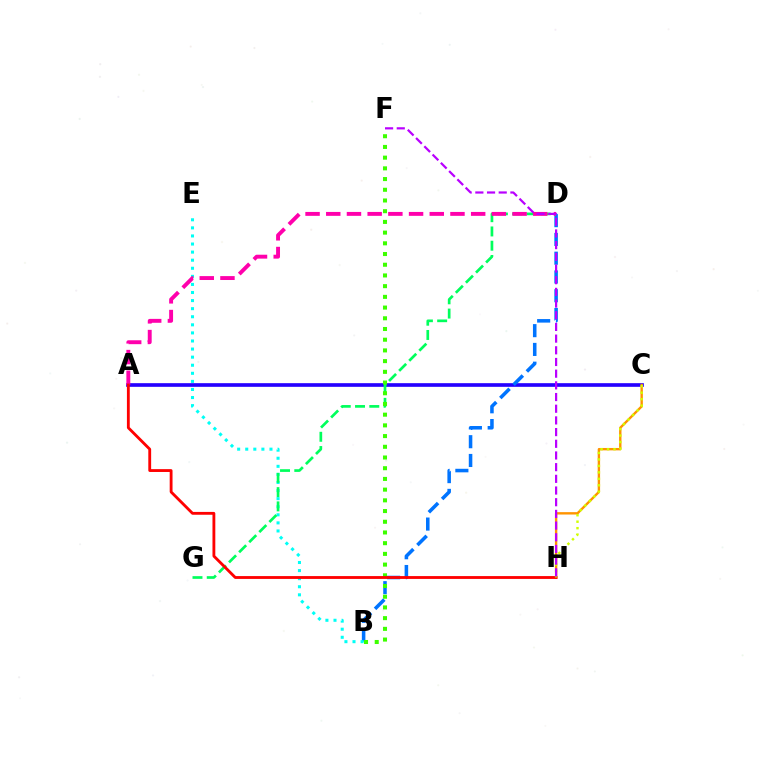{('A', 'C'): [{'color': '#2500ff', 'line_style': 'solid', 'thickness': 2.63}], ('B', 'D'): [{'color': '#0074ff', 'line_style': 'dashed', 'thickness': 2.55}], ('B', 'E'): [{'color': '#00fff6', 'line_style': 'dotted', 'thickness': 2.2}], ('D', 'G'): [{'color': '#00ff5c', 'line_style': 'dashed', 'thickness': 1.94}], ('A', 'D'): [{'color': '#ff00ac', 'line_style': 'dashed', 'thickness': 2.81}], ('C', 'H'): [{'color': '#ff9400', 'line_style': 'solid', 'thickness': 1.72}, {'color': '#d1ff00', 'line_style': 'dotted', 'thickness': 1.76}], ('B', 'F'): [{'color': '#3dff00', 'line_style': 'dotted', 'thickness': 2.91}], ('A', 'H'): [{'color': '#ff0000', 'line_style': 'solid', 'thickness': 2.04}], ('F', 'H'): [{'color': '#b900ff', 'line_style': 'dashed', 'thickness': 1.59}]}